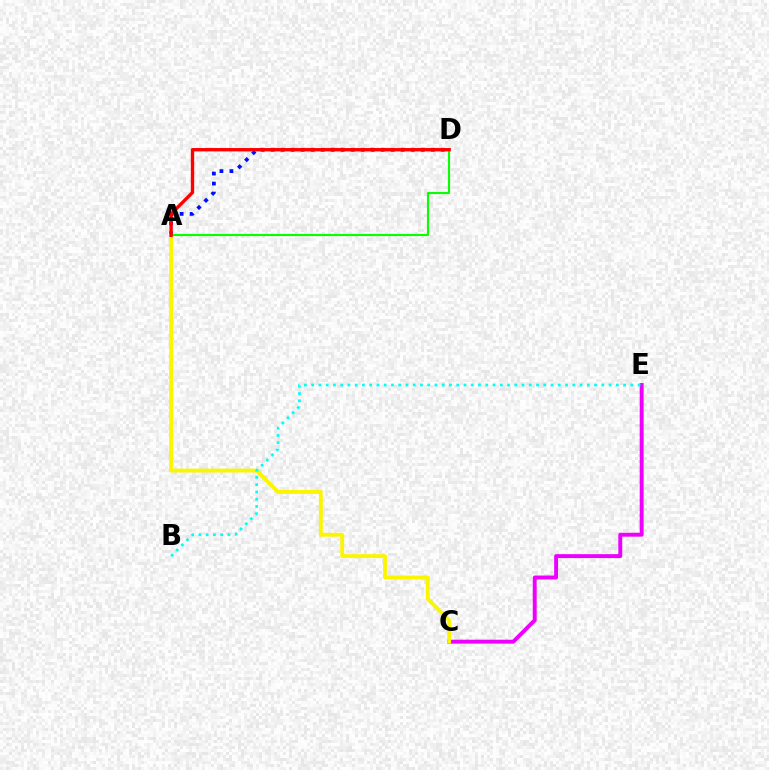{('A', 'D'): [{'color': '#0010ff', 'line_style': 'dotted', 'thickness': 2.72}, {'color': '#08ff00', 'line_style': 'solid', 'thickness': 1.53}, {'color': '#ff0000', 'line_style': 'solid', 'thickness': 2.42}], ('C', 'E'): [{'color': '#ee00ff', 'line_style': 'solid', 'thickness': 2.83}], ('A', 'C'): [{'color': '#fcf500', 'line_style': 'solid', 'thickness': 2.79}], ('B', 'E'): [{'color': '#00fff6', 'line_style': 'dotted', 'thickness': 1.97}]}